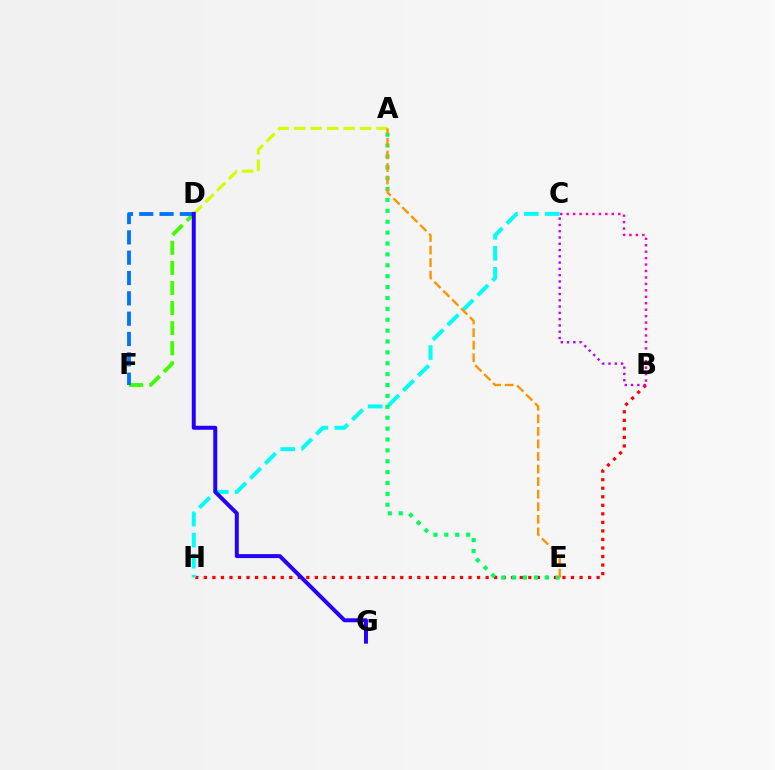{('D', 'F'): [{'color': '#3dff00', 'line_style': 'dashed', 'thickness': 2.73}, {'color': '#0074ff', 'line_style': 'dashed', 'thickness': 2.76}], ('B', 'H'): [{'color': '#ff0000', 'line_style': 'dotted', 'thickness': 2.32}], ('B', 'C'): [{'color': '#ff00ac', 'line_style': 'dotted', 'thickness': 1.75}, {'color': '#b900ff', 'line_style': 'dotted', 'thickness': 1.71}], ('A', 'D'): [{'color': '#d1ff00', 'line_style': 'dashed', 'thickness': 2.24}], ('C', 'H'): [{'color': '#00fff6', 'line_style': 'dashed', 'thickness': 2.86}], ('A', 'E'): [{'color': '#00ff5c', 'line_style': 'dotted', 'thickness': 2.96}, {'color': '#ff9400', 'line_style': 'dashed', 'thickness': 1.71}], ('D', 'G'): [{'color': '#2500ff', 'line_style': 'solid', 'thickness': 2.86}]}